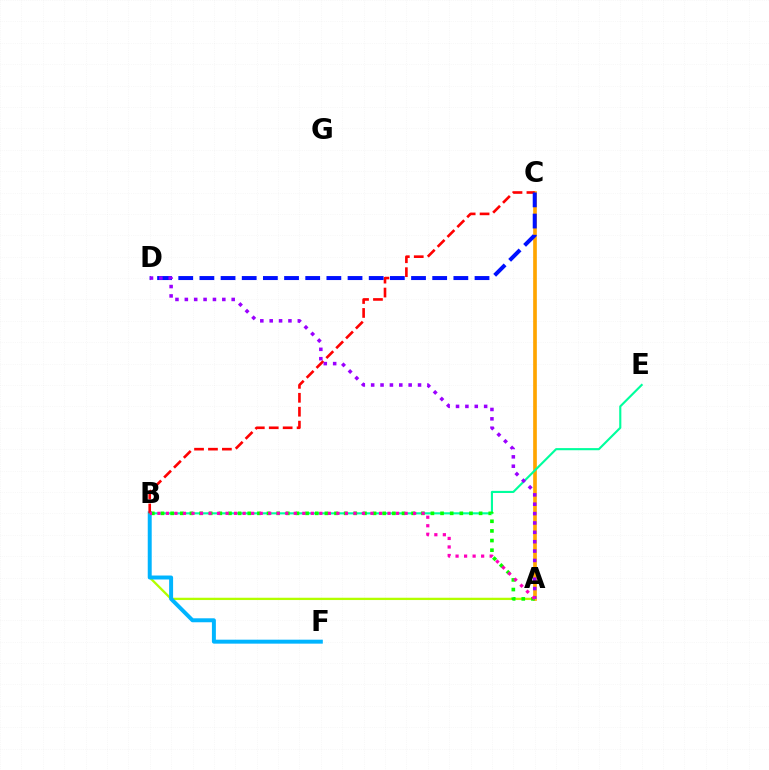{('A', 'C'): [{'color': '#ffa500', 'line_style': 'solid', 'thickness': 2.64}], ('A', 'B'): [{'color': '#b3ff00', 'line_style': 'solid', 'thickness': 1.66}, {'color': '#08ff00', 'line_style': 'dotted', 'thickness': 2.62}, {'color': '#ff00bd', 'line_style': 'dotted', 'thickness': 2.32}], ('B', 'F'): [{'color': '#00b5ff', 'line_style': 'solid', 'thickness': 2.85}], ('B', 'E'): [{'color': '#00ff9d', 'line_style': 'solid', 'thickness': 1.53}], ('B', 'C'): [{'color': '#ff0000', 'line_style': 'dashed', 'thickness': 1.89}], ('C', 'D'): [{'color': '#0010ff', 'line_style': 'dashed', 'thickness': 2.88}], ('A', 'D'): [{'color': '#9b00ff', 'line_style': 'dotted', 'thickness': 2.55}]}